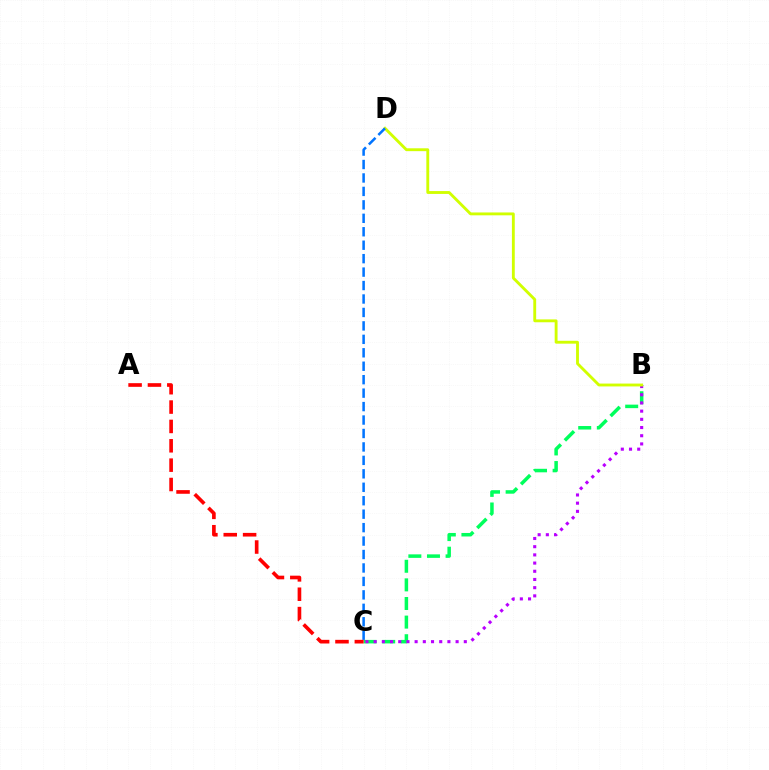{('B', 'C'): [{'color': '#00ff5c', 'line_style': 'dashed', 'thickness': 2.53}, {'color': '#b900ff', 'line_style': 'dotted', 'thickness': 2.23}], ('B', 'D'): [{'color': '#d1ff00', 'line_style': 'solid', 'thickness': 2.06}], ('C', 'D'): [{'color': '#0074ff', 'line_style': 'dashed', 'thickness': 1.83}], ('A', 'C'): [{'color': '#ff0000', 'line_style': 'dashed', 'thickness': 2.63}]}